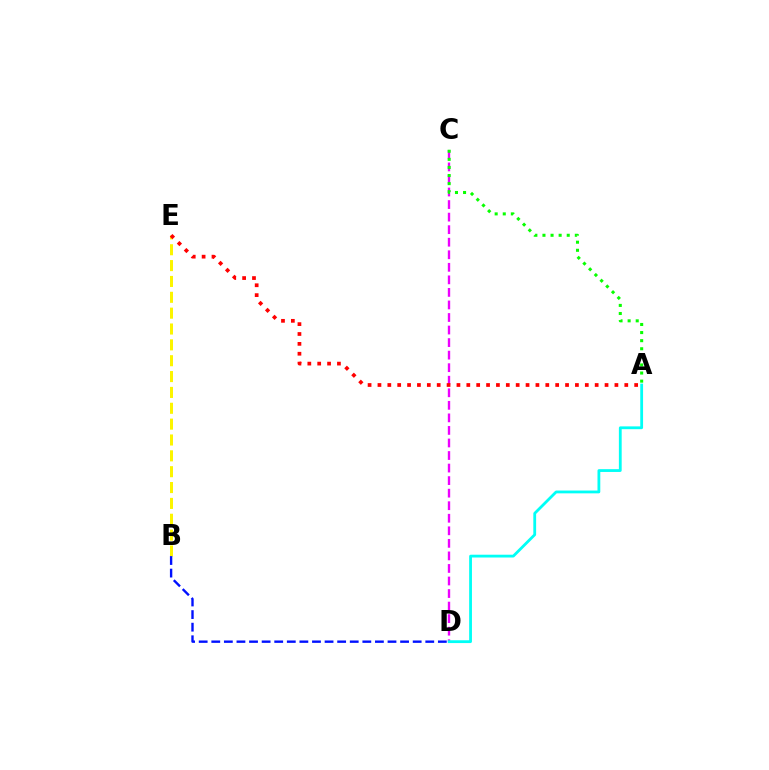{('B', 'E'): [{'color': '#fcf500', 'line_style': 'dashed', 'thickness': 2.15}], ('C', 'D'): [{'color': '#ee00ff', 'line_style': 'dashed', 'thickness': 1.7}], ('A', 'E'): [{'color': '#ff0000', 'line_style': 'dotted', 'thickness': 2.68}], ('A', 'D'): [{'color': '#00fff6', 'line_style': 'solid', 'thickness': 2.02}], ('A', 'C'): [{'color': '#08ff00', 'line_style': 'dotted', 'thickness': 2.2}], ('B', 'D'): [{'color': '#0010ff', 'line_style': 'dashed', 'thickness': 1.71}]}